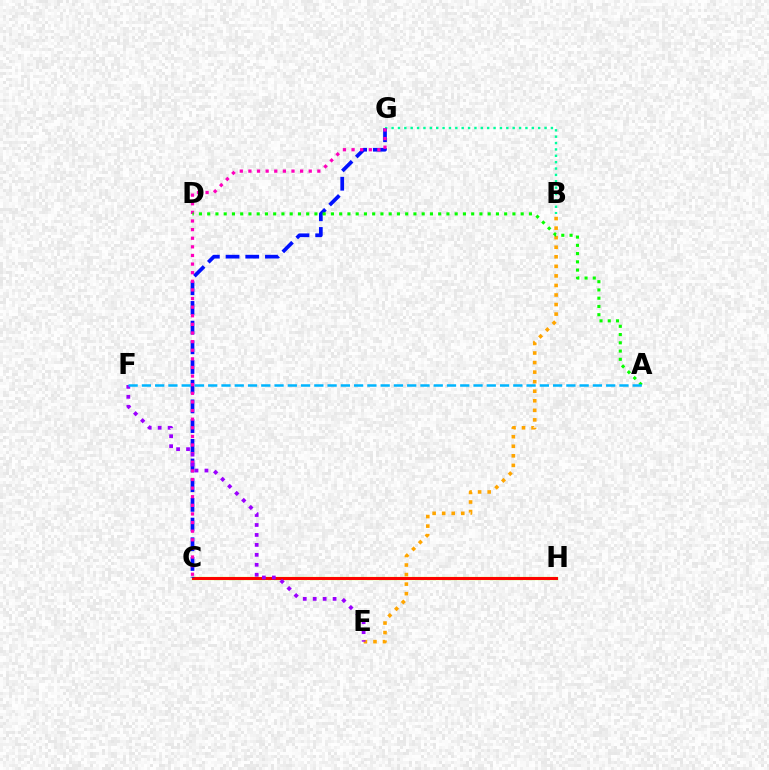{('B', 'G'): [{'color': '#00ff9d', 'line_style': 'dotted', 'thickness': 1.73}], ('B', 'E'): [{'color': '#ffa500', 'line_style': 'dotted', 'thickness': 2.6}], ('C', 'H'): [{'color': '#b3ff00', 'line_style': 'solid', 'thickness': 2.34}, {'color': '#ff0000', 'line_style': 'solid', 'thickness': 2.13}], ('C', 'G'): [{'color': '#0010ff', 'line_style': 'dashed', 'thickness': 2.68}, {'color': '#ff00bd', 'line_style': 'dotted', 'thickness': 2.34}], ('A', 'D'): [{'color': '#08ff00', 'line_style': 'dotted', 'thickness': 2.24}], ('E', 'F'): [{'color': '#9b00ff', 'line_style': 'dotted', 'thickness': 2.7}], ('A', 'F'): [{'color': '#00b5ff', 'line_style': 'dashed', 'thickness': 1.8}]}